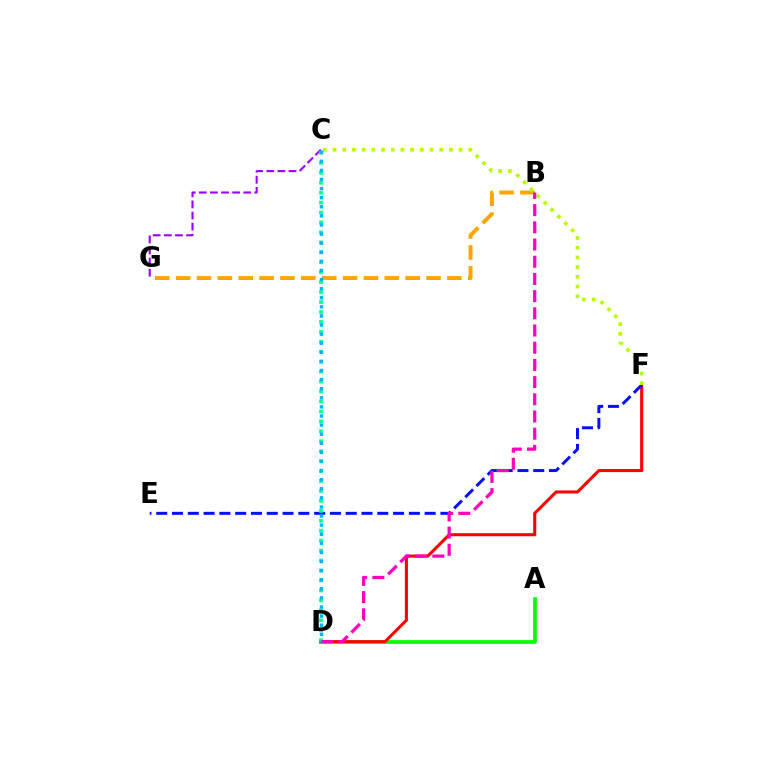{('B', 'G'): [{'color': '#ffa500', 'line_style': 'dashed', 'thickness': 2.83}], ('A', 'D'): [{'color': '#08ff00', 'line_style': 'solid', 'thickness': 2.69}], ('D', 'F'): [{'color': '#ff0000', 'line_style': 'solid', 'thickness': 2.2}], ('C', 'G'): [{'color': '#9b00ff', 'line_style': 'dashed', 'thickness': 1.51}], ('E', 'F'): [{'color': '#0010ff', 'line_style': 'dashed', 'thickness': 2.15}], ('C', 'D'): [{'color': '#00ff9d', 'line_style': 'dotted', 'thickness': 2.7}, {'color': '#00b5ff', 'line_style': 'dotted', 'thickness': 2.47}], ('C', 'F'): [{'color': '#b3ff00', 'line_style': 'dotted', 'thickness': 2.63}], ('B', 'D'): [{'color': '#ff00bd', 'line_style': 'dashed', 'thickness': 2.34}]}